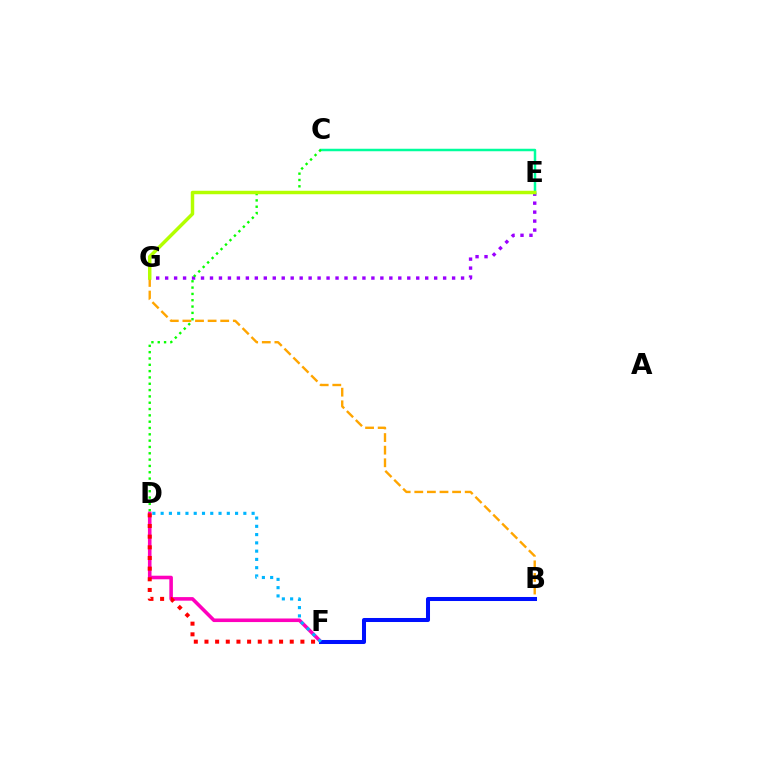{('B', 'G'): [{'color': '#ffa500', 'line_style': 'dashed', 'thickness': 1.71}], ('D', 'F'): [{'color': '#ff00bd', 'line_style': 'solid', 'thickness': 2.57}, {'color': '#ff0000', 'line_style': 'dotted', 'thickness': 2.9}, {'color': '#00b5ff', 'line_style': 'dotted', 'thickness': 2.25}], ('E', 'G'): [{'color': '#9b00ff', 'line_style': 'dotted', 'thickness': 2.44}, {'color': '#b3ff00', 'line_style': 'solid', 'thickness': 2.5}], ('C', 'E'): [{'color': '#00ff9d', 'line_style': 'solid', 'thickness': 1.8}], ('C', 'D'): [{'color': '#08ff00', 'line_style': 'dotted', 'thickness': 1.72}], ('B', 'F'): [{'color': '#0010ff', 'line_style': 'solid', 'thickness': 2.9}]}